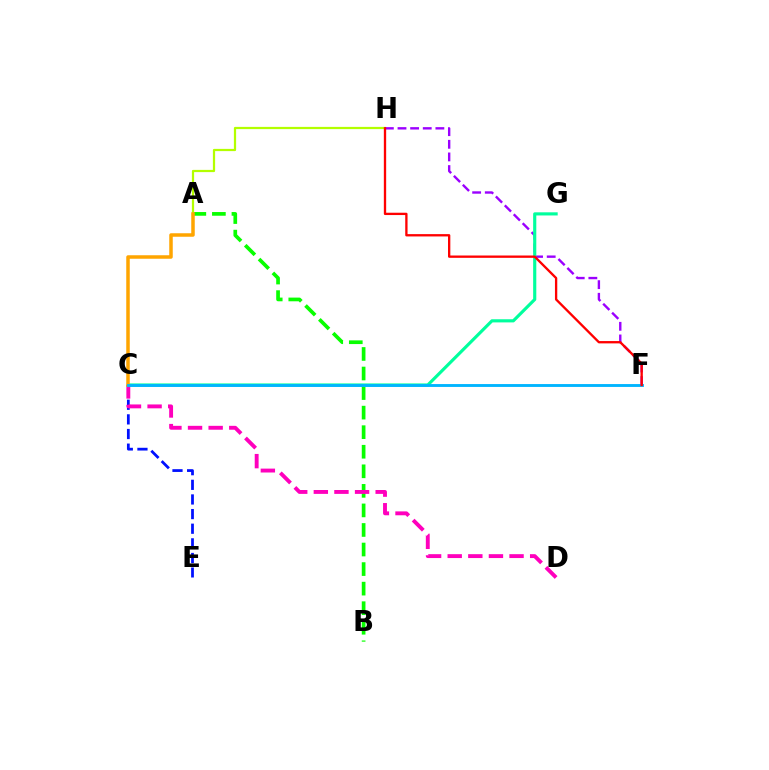{('A', 'B'): [{'color': '#08ff00', 'line_style': 'dashed', 'thickness': 2.66}], ('A', 'H'): [{'color': '#b3ff00', 'line_style': 'solid', 'thickness': 1.61}], ('C', 'E'): [{'color': '#0010ff', 'line_style': 'dashed', 'thickness': 1.99}], ('F', 'H'): [{'color': '#9b00ff', 'line_style': 'dashed', 'thickness': 1.72}, {'color': '#ff0000', 'line_style': 'solid', 'thickness': 1.67}], ('C', 'D'): [{'color': '#ff00bd', 'line_style': 'dashed', 'thickness': 2.8}], ('C', 'G'): [{'color': '#00ff9d', 'line_style': 'solid', 'thickness': 2.27}], ('A', 'C'): [{'color': '#ffa500', 'line_style': 'solid', 'thickness': 2.52}], ('C', 'F'): [{'color': '#00b5ff', 'line_style': 'solid', 'thickness': 2.07}]}